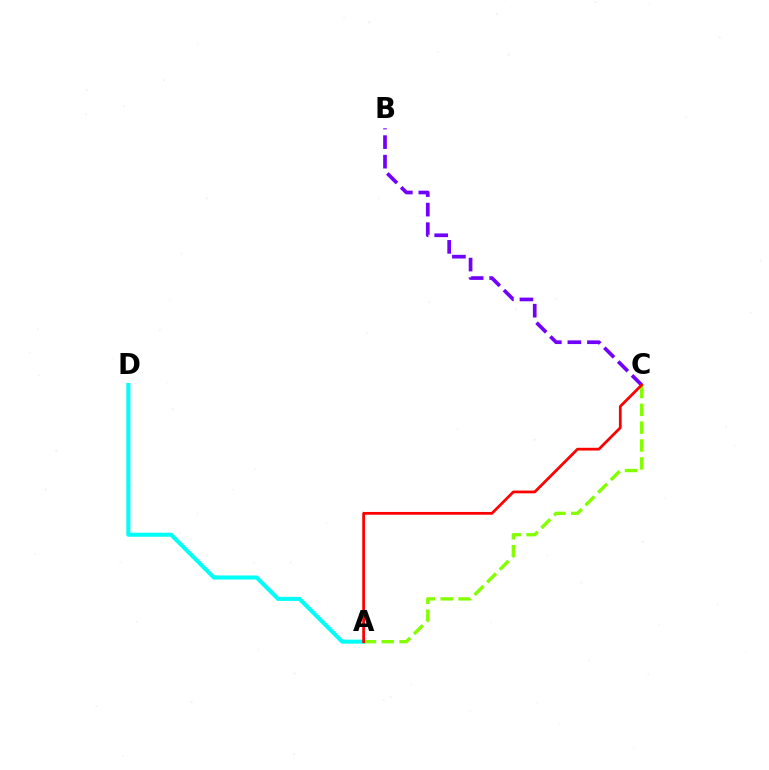{('A', 'D'): [{'color': '#00fff6', 'line_style': 'solid', 'thickness': 2.92}], ('B', 'C'): [{'color': '#7200ff', 'line_style': 'dashed', 'thickness': 2.66}], ('A', 'C'): [{'color': '#84ff00', 'line_style': 'dashed', 'thickness': 2.43}, {'color': '#ff0000', 'line_style': 'solid', 'thickness': 1.98}]}